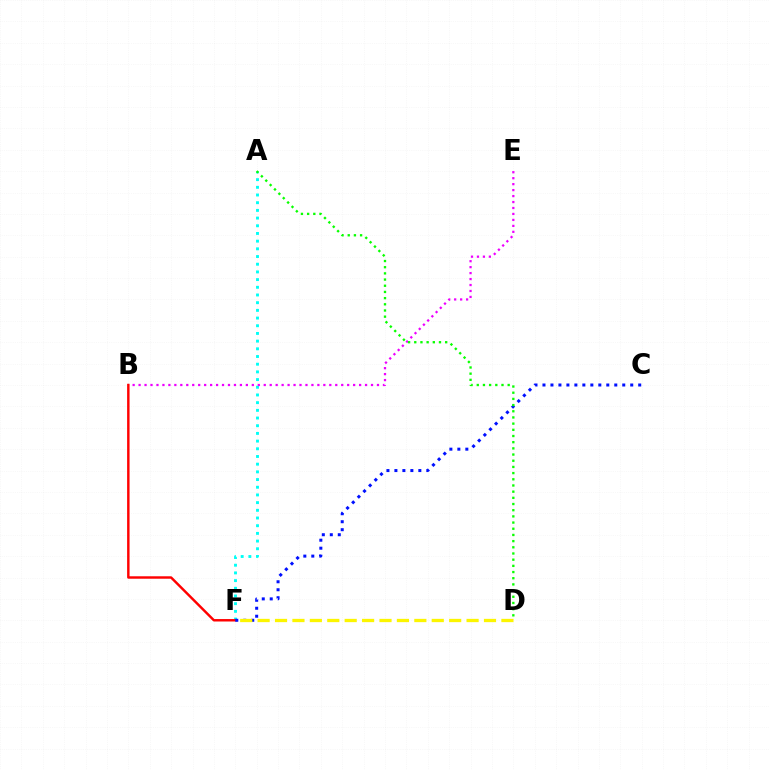{('A', 'F'): [{'color': '#00fff6', 'line_style': 'dotted', 'thickness': 2.09}], ('B', 'E'): [{'color': '#ee00ff', 'line_style': 'dotted', 'thickness': 1.62}], ('B', 'F'): [{'color': '#ff0000', 'line_style': 'solid', 'thickness': 1.76}], ('C', 'F'): [{'color': '#0010ff', 'line_style': 'dotted', 'thickness': 2.17}], ('D', 'F'): [{'color': '#fcf500', 'line_style': 'dashed', 'thickness': 2.37}], ('A', 'D'): [{'color': '#08ff00', 'line_style': 'dotted', 'thickness': 1.68}]}